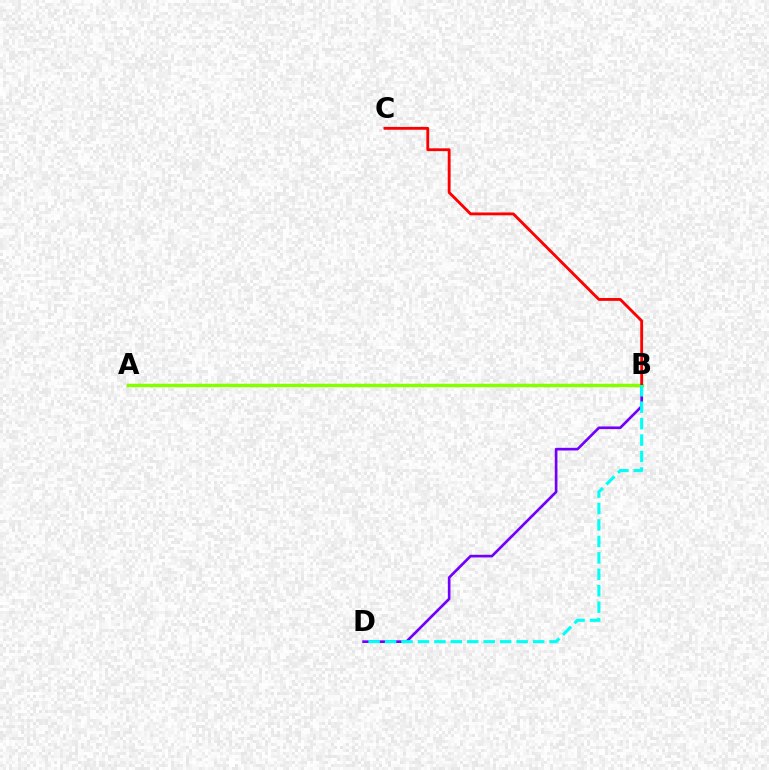{('B', 'D'): [{'color': '#7200ff', 'line_style': 'solid', 'thickness': 1.92}, {'color': '#00fff6', 'line_style': 'dashed', 'thickness': 2.23}], ('A', 'B'): [{'color': '#84ff00', 'line_style': 'solid', 'thickness': 2.5}], ('B', 'C'): [{'color': '#ff0000', 'line_style': 'solid', 'thickness': 2.04}]}